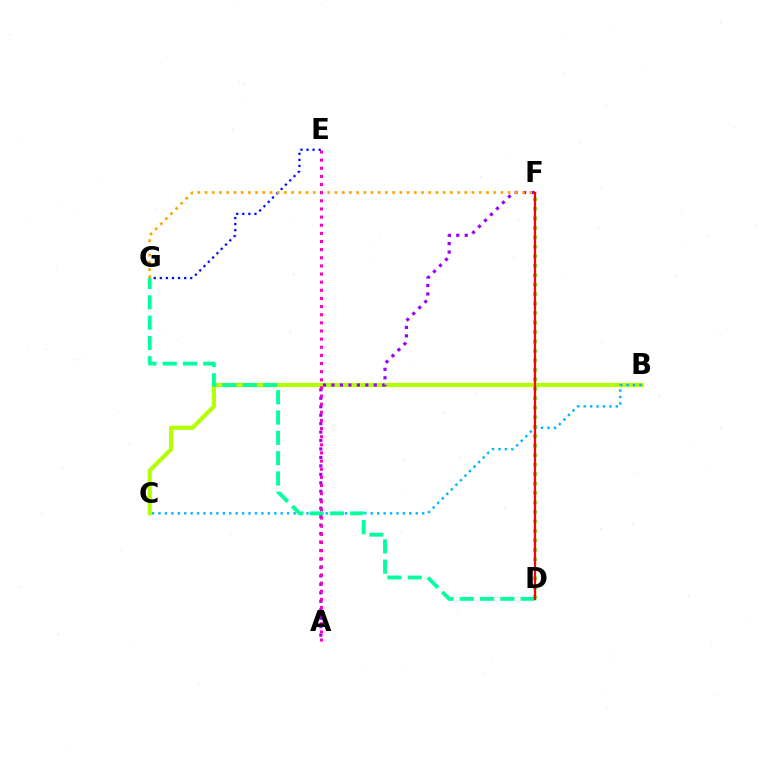{('B', 'C'): [{'color': '#b3ff00', 'line_style': 'solid', 'thickness': 2.99}, {'color': '#00b5ff', 'line_style': 'dotted', 'thickness': 1.75}], ('A', 'F'): [{'color': '#9b00ff', 'line_style': 'dotted', 'thickness': 2.3}], ('E', 'G'): [{'color': '#0010ff', 'line_style': 'dotted', 'thickness': 1.65}], ('F', 'G'): [{'color': '#ffa500', 'line_style': 'dotted', 'thickness': 1.96}], ('A', 'E'): [{'color': '#ff00bd', 'line_style': 'dotted', 'thickness': 2.21}], ('D', 'G'): [{'color': '#00ff9d', 'line_style': 'dashed', 'thickness': 2.76}], ('D', 'F'): [{'color': '#08ff00', 'line_style': 'dotted', 'thickness': 2.57}, {'color': '#ff0000', 'line_style': 'solid', 'thickness': 1.63}]}